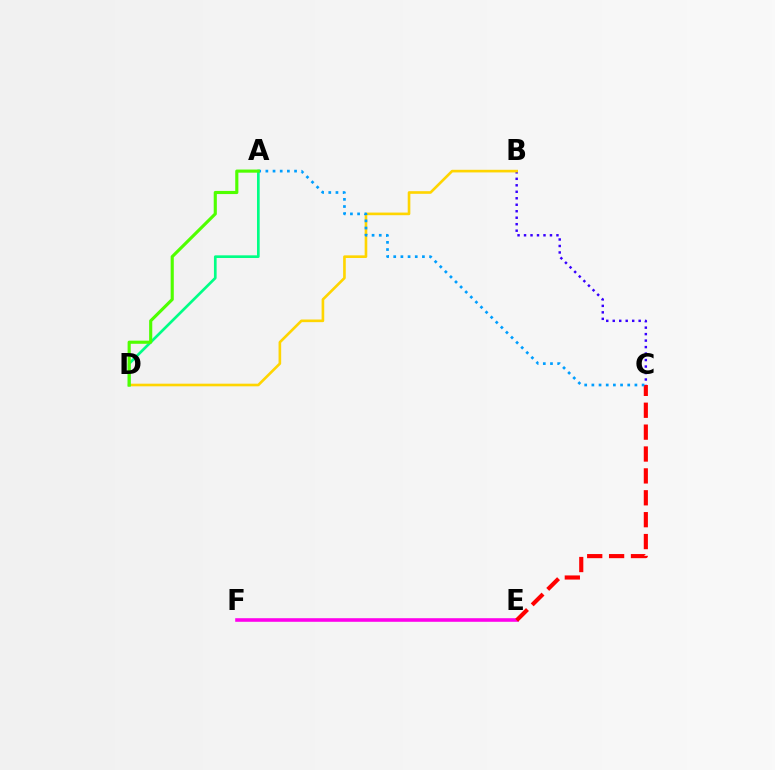{('B', 'C'): [{'color': '#3700ff', 'line_style': 'dotted', 'thickness': 1.76}], ('B', 'D'): [{'color': '#ffd500', 'line_style': 'solid', 'thickness': 1.9}], ('A', 'D'): [{'color': '#00ff86', 'line_style': 'solid', 'thickness': 1.93}, {'color': '#4fff00', 'line_style': 'solid', 'thickness': 2.25}], ('E', 'F'): [{'color': '#ff00ed', 'line_style': 'solid', 'thickness': 2.58}], ('C', 'E'): [{'color': '#ff0000', 'line_style': 'dashed', 'thickness': 2.97}], ('A', 'C'): [{'color': '#009eff', 'line_style': 'dotted', 'thickness': 1.95}]}